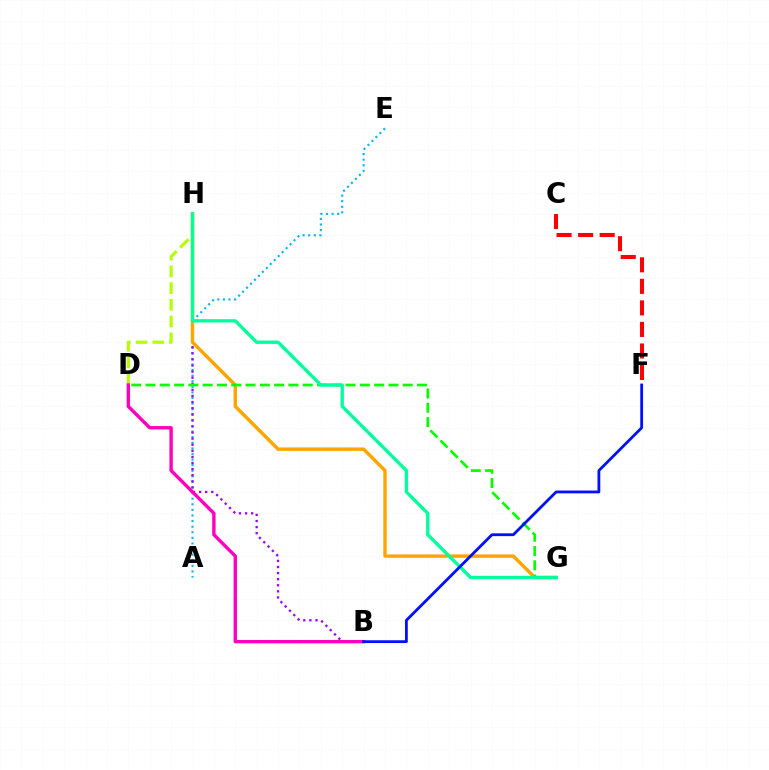{('A', 'E'): [{'color': '#00b5ff', 'line_style': 'dotted', 'thickness': 1.52}], ('C', 'F'): [{'color': '#ff0000', 'line_style': 'dashed', 'thickness': 2.93}], ('D', 'H'): [{'color': '#b3ff00', 'line_style': 'dashed', 'thickness': 2.27}], ('B', 'H'): [{'color': '#9b00ff', 'line_style': 'dotted', 'thickness': 1.66}], ('G', 'H'): [{'color': '#ffa500', 'line_style': 'solid', 'thickness': 2.47}, {'color': '#00ff9d', 'line_style': 'solid', 'thickness': 2.4}], ('D', 'G'): [{'color': '#08ff00', 'line_style': 'dashed', 'thickness': 1.94}], ('B', 'D'): [{'color': '#ff00bd', 'line_style': 'solid', 'thickness': 2.43}], ('B', 'F'): [{'color': '#0010ff', 'line_style': 'solid', 'thickness': 2.02}]}